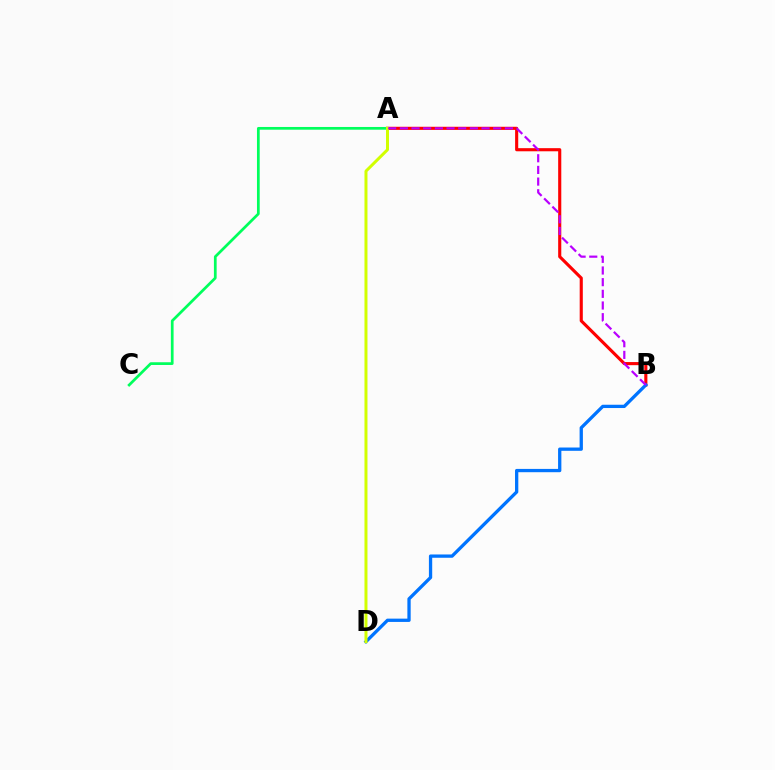{('A', 'B'): [{'color': '#ff0000', 'line_style': 'solid', 'thickness': 2.24}, {'color': '#b900ff', 'line_style': 'dashed', 'thickness': 1.59}], ('A', 'C'): [{'color': '#00ff5c', 'line_style': 'solid', 'thickness': 1.96}], ('B', 'D'): [{'color': '#0074ff', 'line_style': 'solid', 'thickness': 2.37}], ('A', 'D'): [{'color': '#d1ff00', 'line_style': 'solid', 'thickness': 2.16}]}